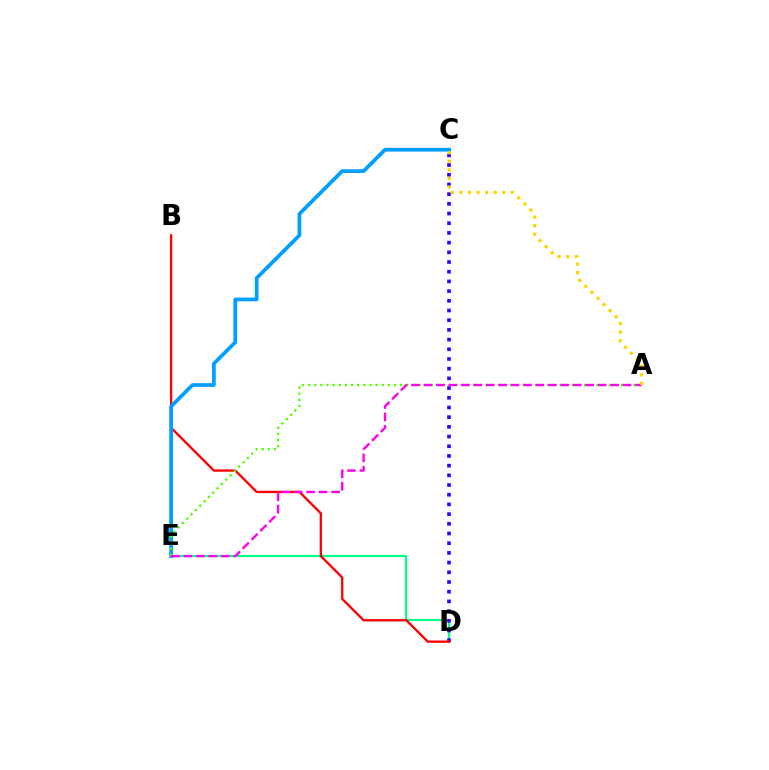{('D', 'E'): [{'color': '#00ff86', 'line_style': 'solid', 'thickness': 1.55}], ('C', 'D'): [{'color': '#3700ff', 'line_style': 'dotted', 'thickness': 2.63}], ('B', 'D'): [{'color': '#ff0000', 'line_style': 'solid', 'thickness': 1.67}], ('C', 'E'): [{'color': '#009eff', 'line_style': 'solid', 'thickness': 2.68}], ('A', 'E'): [{'color': '#4fff00', 'line_style': 'dotted', 'thickness': 1.67}, {'color': '#ff00ed', 'line_style': 'dashed', 'thickness': 1.69}], ('A', 'C'): [{'color': '#ffd500', 'line_style': 'dotted', 'thickness': 2.33}]}